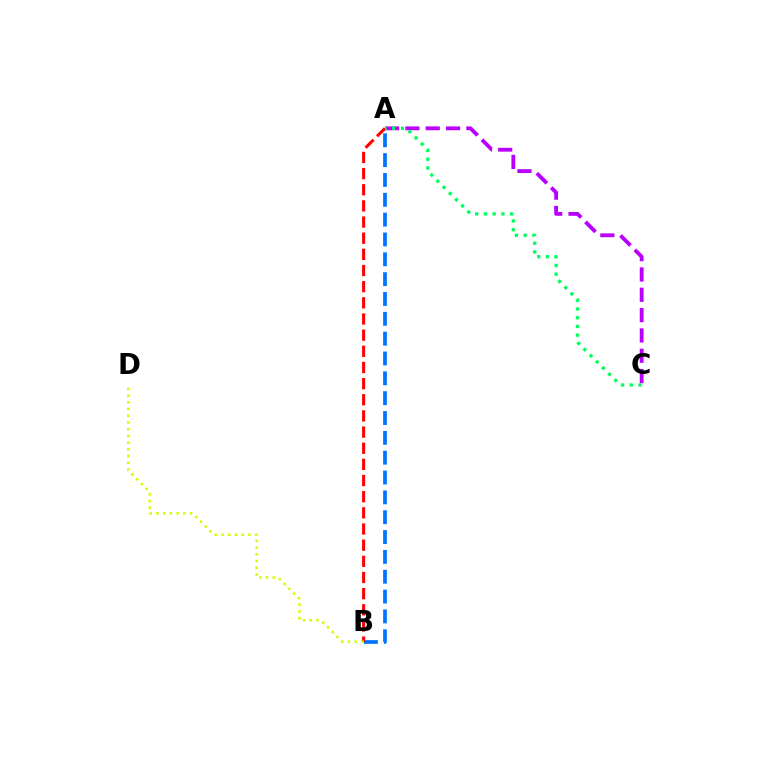{('A', 'B'): [{'color': '#0074ff', 'line_style': 'dashed', 'thickness': 2.7}, {'color': '#ff0000', 'line_style': 'dashed', 'thickness': 2.19}], ('A', 'C'): [{'color': '#b900ff', 'line_style': 'dashed', 'thickness': 2.76}, {'color': '#00ff5c', 'line_style': 'dotted', 'thickness': 2.37}], ('B', 'D'): [{'color': '#d1ff00', 'line_style': 'dotted', 'thickness': 1.83}]}